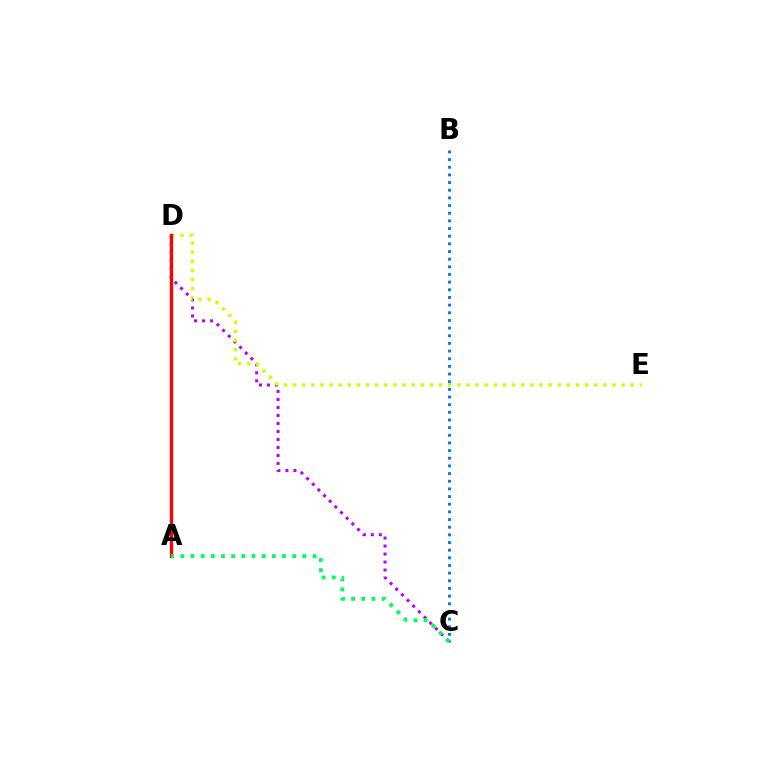{('C', 'D'): [{'color': '#b900ff', 'line_style': 'dotted', 'thickness': 2.17}], ('D', 'E'): [{'color': '#d1ff00', 'line_style': 'dotted', 'thickness': 2.48}], ('A', 'D'): [{'color': '#ff0000', 'line_style': 'solid', 'thickness': 2.38}], ('B', 'C'): [{'color': '#0074ff', 'line_style': 'dotted', 'thickness': 2.08}], ('A', 'C'): [{'color': '#00ff5c', 'line_style': 'dotted', 'thickness': 2.76}]}